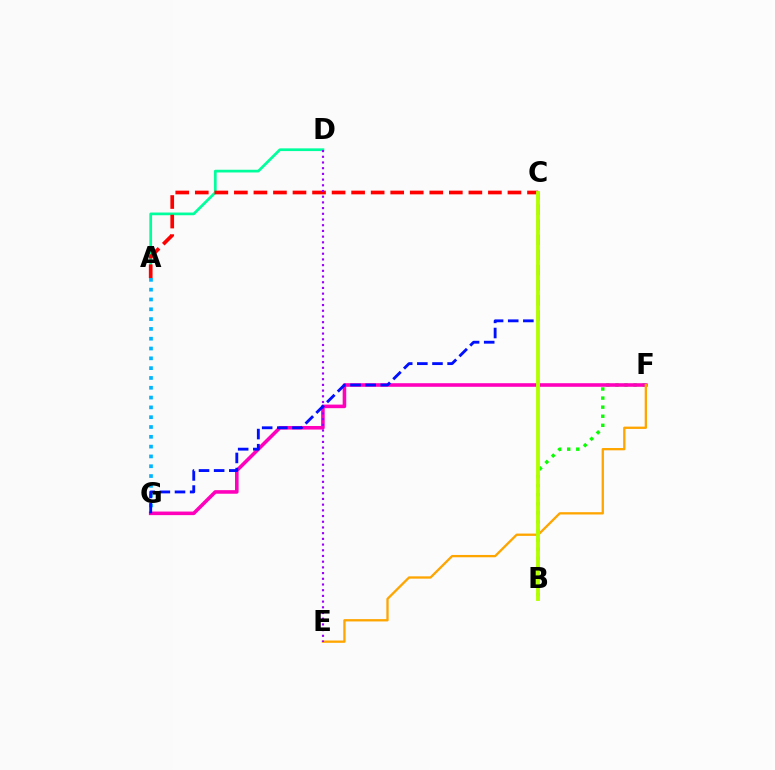{('B', 'F'): [{'color': '#08ff00', 'line_style': 'dotted', 'thickness': 2.46}], ('A', 'D'): [{'color': '#00ff9d', 'line_style': 'solid', 'thickness': 1.96}], ('F', 'G'): [{'color': '#ff00bd', 'line_style': 'solid', 'thickness': 2.57}], ('A', 'G'): [{'color': '#00b5ff', 'line_style': 'dotted', 'thickness': 2.67}], ('E', 'F'): [{'color': '#ffa500', 'line_style': 'solid', 'thickness': 1.67}], ('A', 'C'): [{'color': '#ff0000', 'line_style': 'dashed', 'thickness': 2.65}], ('D', 'E'): [{'color': '#9b00ff', 'line_style': 'dotted', 'thickness': 1.55}], ('C', 'G'): [{'color': '#0010ff', 'line_style': 'dashed', 'thickness': 2.06}], ('B', 'C'): [{'color': '#b3ff00', 'line_style': 'solid', 'thickness': 2.77}]}